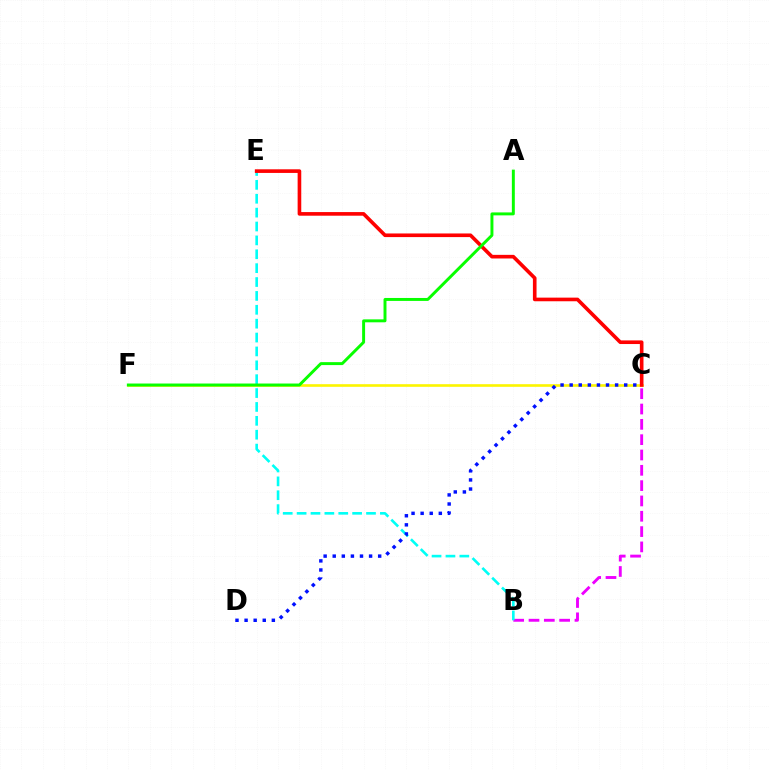{('C', 'F'): [{'color': '#fcf500', 'line_style': 'solid', 'thickness': 1.89}], ('B', 'C'): [{'color': '#ee00ff', 'line_style': 'dashed', 'thickness': 2.08}], ('B', 'E'): [{'color': '#00fff6', 'line_style': 'dashed', 'thickness': 1.89}], ('C', 'E'): [{'color': '#ff0000', 'line_style': 'solid', 'thickness': 2.62}], ('A', 'F'): [{'color': '#08ff00', 'line_style': 'solid', 'thickness': 2.12}], ('C', 'D'): [{'color': '#0010ff', 'line_style': 'dotted', 'thickness': 2.47}]}